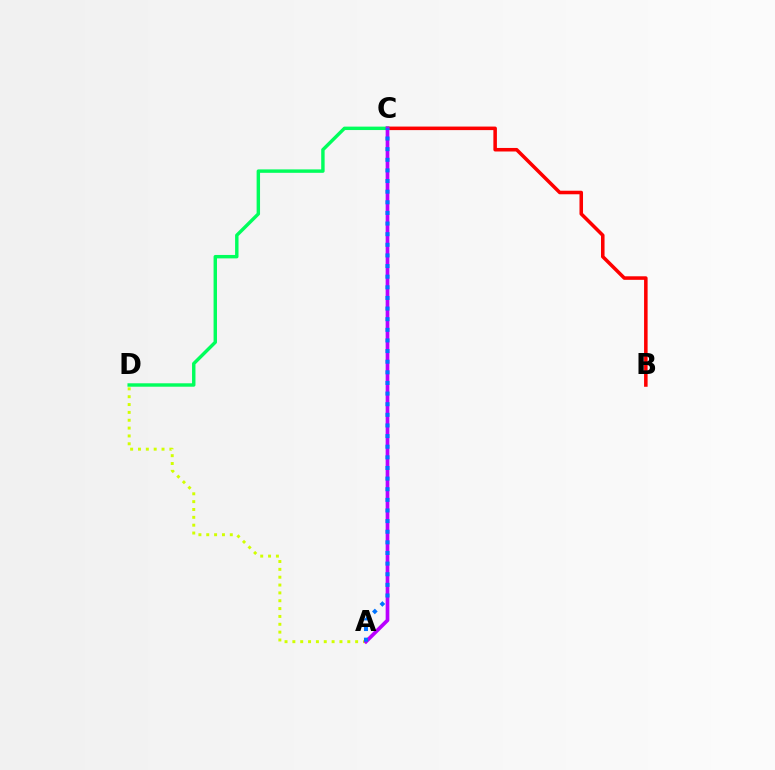{('B', 'C'): [{'color': '#ff0000', 'line_style': 'solid', 'thickness': 2.55}], ('A', 'D'): [{'color': '#d1ff00', 'line_style': 'dotted', 'thickness': 2.13}], ('C', 'D'): [{'color': '#00ff5c', 'line_style': 'solid', 'thickness': 2.46}], ('A', 'C'): [{'color': '#b900ff', 'line_style': 'solid', 'thickness': 2.65}, {'color': '#0074ff', 'line_style': 'dotted', 'thickness': 2.89}]}